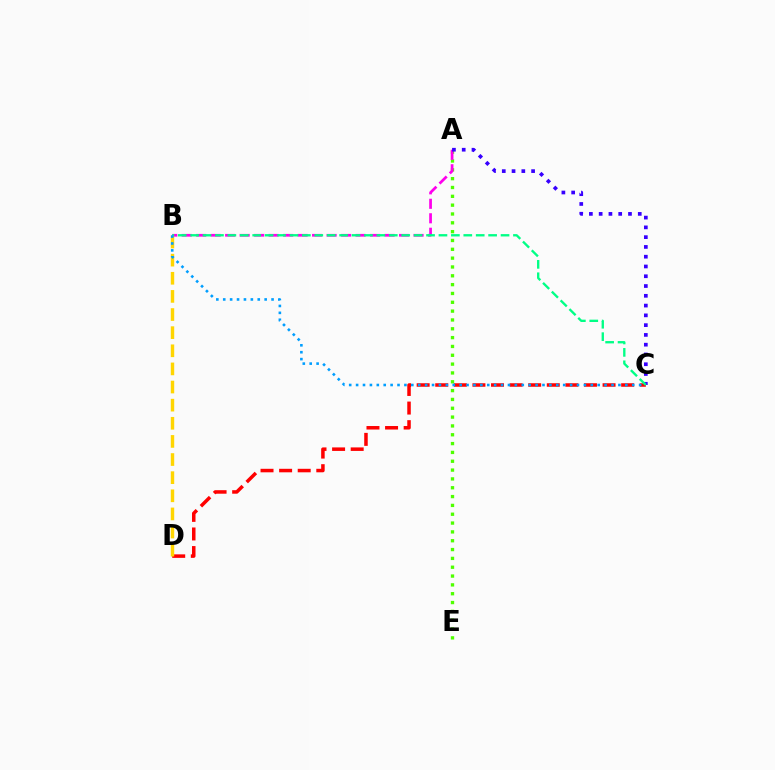{('A', 'E'): [{'color': '#4fff00', 'line_style': 'dotted', 'thickness': 2.4}], ('A', 'B'): [{'color': '#ff00ed', 'line_style': 'dashed', 'thickness': 1.97}], ('C', 'D'): [{'color': '#ff0000', 'line_style': 'dashed', 'thickness': 2.53}], ('B', 'D'): [{'color': '#ffd500', 'line_style': 'dashed', 'thickness': 2.46}], ('A', 'C'): [{'color': '#3700ff', 'line_style': 'dotted', 'thickness': 2.66}], ('B', 'C'): [{'color': '#00ff86', 'line_style': 'dashed', 'thickness': 1.69}, {'color': '#009eff', 'line_style': 'dotted', 'thickness': 1.88}]}